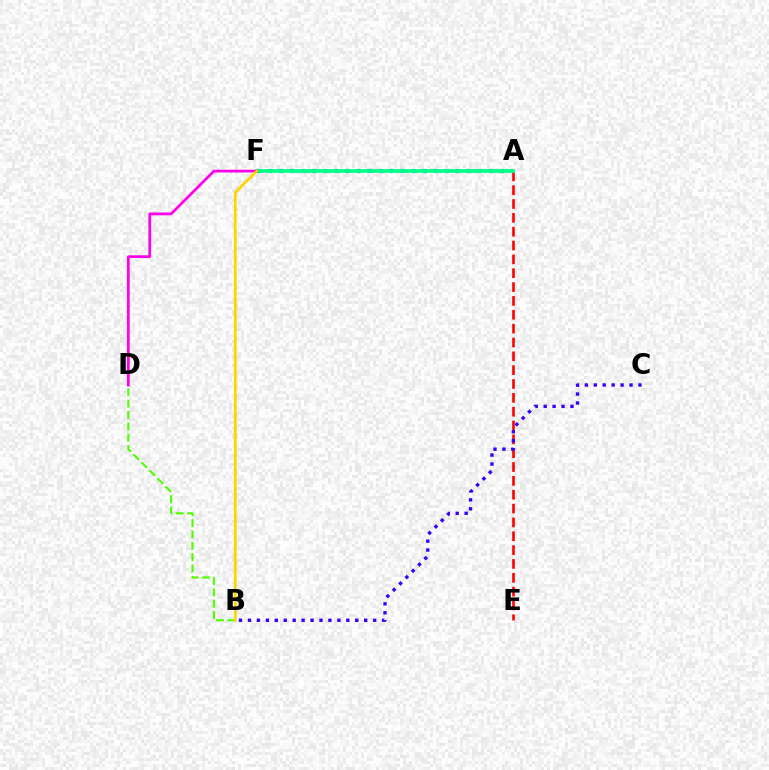{('A', 'E'): [{'color': '#ff0000', 'line_style': 'dashed', 'thickness': 1.88}], ('A', 'F'): [{'color': '#009eff', 'line_style': 'dotted', 'thickness': 3.0}, {'color': '#00ff86', 'line_style': 'solid', 'thickness': 2.65}], ('B', 'D'): [{'color': '#4fff00', 'line_style': 'dashed', 'thickness': 1.54}], ('D', 'F'): [{'color': '#ff00ed', 'line_style': 'solid', 'thickness': 1.99}], ('B', 'C'): [{'color': '#3700ff', 'line_style': 'dotted', 'thickness': 2.43}], ('B', 'F'): [{'color': '#ffd500', 'line_style': 'solid', 'thickness': 1.95}]}